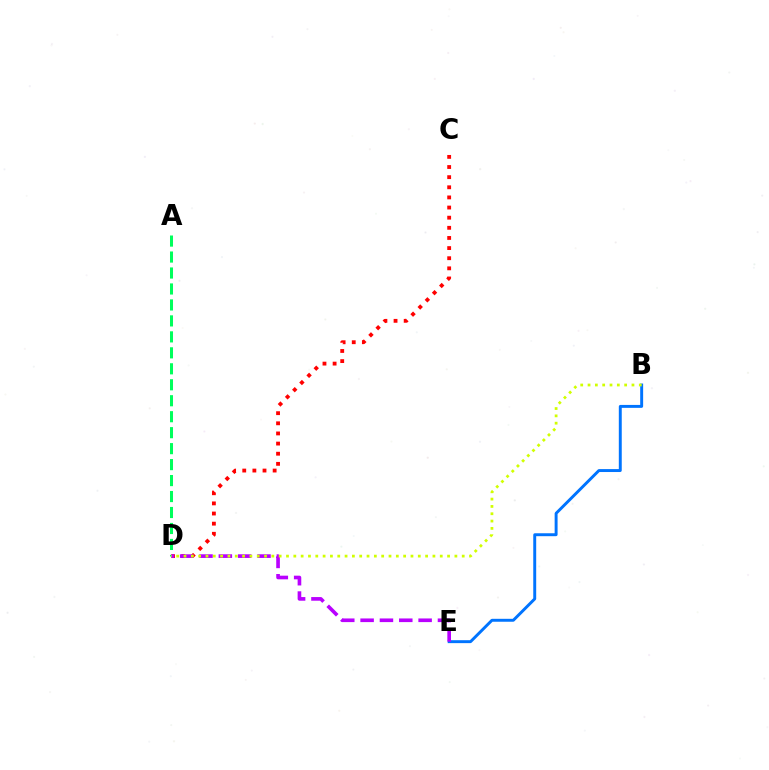{('C', 'D'): [{'color': '#ff0000', 'line_style': 'dotted', 'thickness': 2.75}], ('B', 'E'): [{'color': '#0074ff', 'line_style': 'solid', 'thickness': 2.11}], ('A', 'D'): [{'color': '#00ff5c', 'line_style': 'dashed', 'thickness': 2.17}], ('D', 'E'): [{'color': '#b900ff', 'line_style': 'dashed', 'thickness': 2.63}], ('B', 'D'): [{'color': '#d1ff00', 'line_style': 'dotted', 'thickness': 1.99}]}